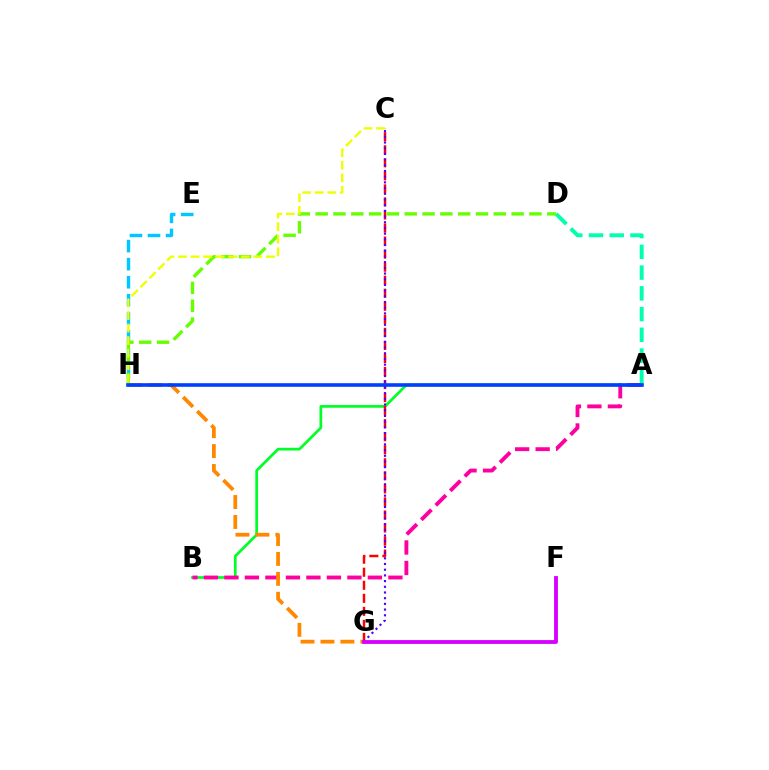{('A', 'B'): [{'color': '#00ff27', 'line_style': 'solid', 'thickness': 1.96}, {'color': '#ff00a0', 'line_style': 'dashed', 'thickness': 2.78}], ('E', 'H'): [{'color': '#00c7ff', 'line_style': 'dashed', 'thickness': 2.45}], ('A', 'D'): [{'color': '#00ffaf', 'line_style': 'dashed', 'thickness': 2.82}], ('C', 'G'): [{'color': '#ff0000', 'line_style': 'dashed', 'thickness': 1.77}, {'color': '#4f00ff', 'line_style': 'dotted', 'thickness': 1.55}], ('G', 'H'): [{'color': '#ff8800', 'line_style': 'dashed', 'thickness': 2.71}], ('D', 'H'): [{'color': '#66ff00', 'line_style': 'dashed', 'thickness': 2.42}], ('A', 'H'): [{'color': '#003fff', 'line_style': 'solid', 'thickness': 2.6}], ('C', 'H'): [{'color': '#eeff00', 'line_style': 'dashed', 'thickness': 1.71}], ('F', 'G'): [{'color': '#d600ff', 'line_style': 'solid', 'thickness': 2.75}]}